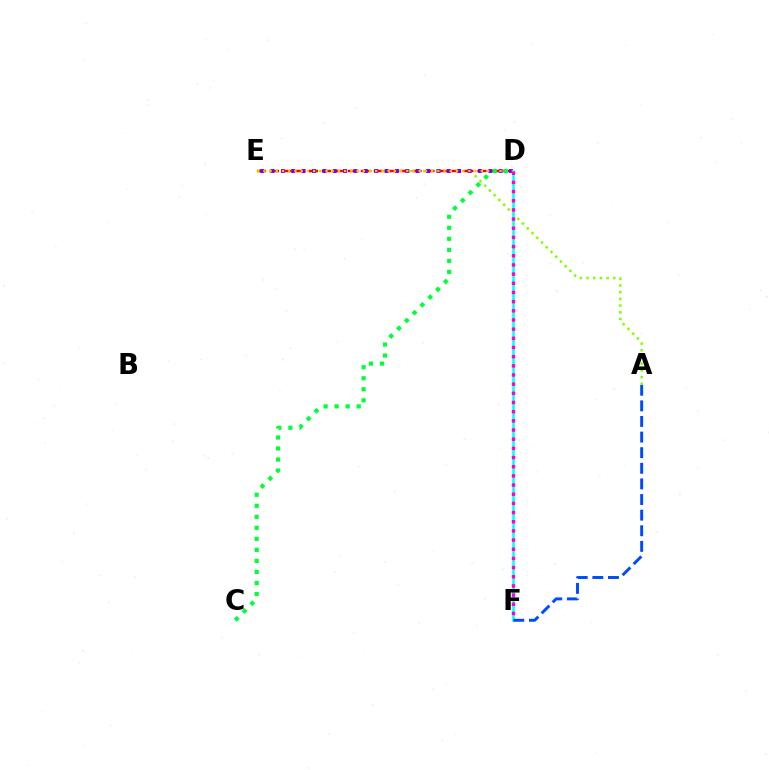{('A', 'E'): [{'color': '#84ff00', 'line_style': 'dotted', 'thickness': 1.82}], ('D', 'E'): [{'color': '#ff0000', 'line_style': 'dashed', 'thickness': 1.76}, {'color': '#7200ff', 'line_style': 'dotted', 'thickness': 2.82}, {'color': '#ffbd00', 'line_style': 'dotted', 'thickness': 1.69}], ('D', 'F'): [{'color': '#00fff6', 'line_style': 'solid', 'thickness': 1.82}, {'color': '#ff00cf', 'line_style': 'dotted', 'thickness': 2.49}], ('A', 'F'): [{'color': '#004bff', 'line_style': 'dashed', 'thickness': 2.12}], ('C', 'D'): [{'color': '#00ff39', 'line_style': 'dotted', 'thickness': 2.99}]}